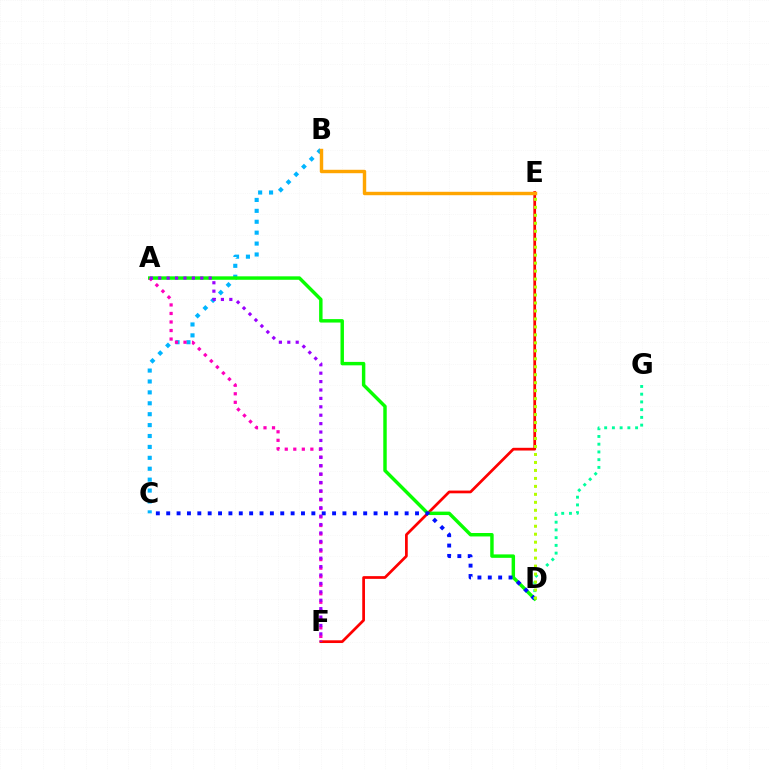{('E', 'F'): [{'color': '#ff0000', 'line_style': 'solid', 'thickness': 1.96}], ('B', 'C'): [{'color': '#00b5ff', 'line_style': 'dotted', 'thickness': 2.96}], ('A', 'D'): [{'color': '#08ff00', 'line_style': 'solid', 'thickness': 2.48}], ('A', 'F'): [{'color': '#ff00bd', 'line_style': 'dotted', 'thickness': 2.32}, {'color': '#9b00ff', 'line_style': 'dotted', 'thickness': 2.28}], ('C', 'D'): [{'color': '#0010ff', 'line_style': 'dotted', 'thickness': 2.82}], ('B', 'E'): [{'color': '#ffa500', 'line_style': 'solid', 'thickness': 2.46}], ('D', 'G'): [{'color': '#00ff9d', 'line_style': 'dotted', 'thickness': 2.1}], ('D', 'E'): [{'color': '#b3ff00', 'line_style': 'dotted', 'thickness': 2.17}]}